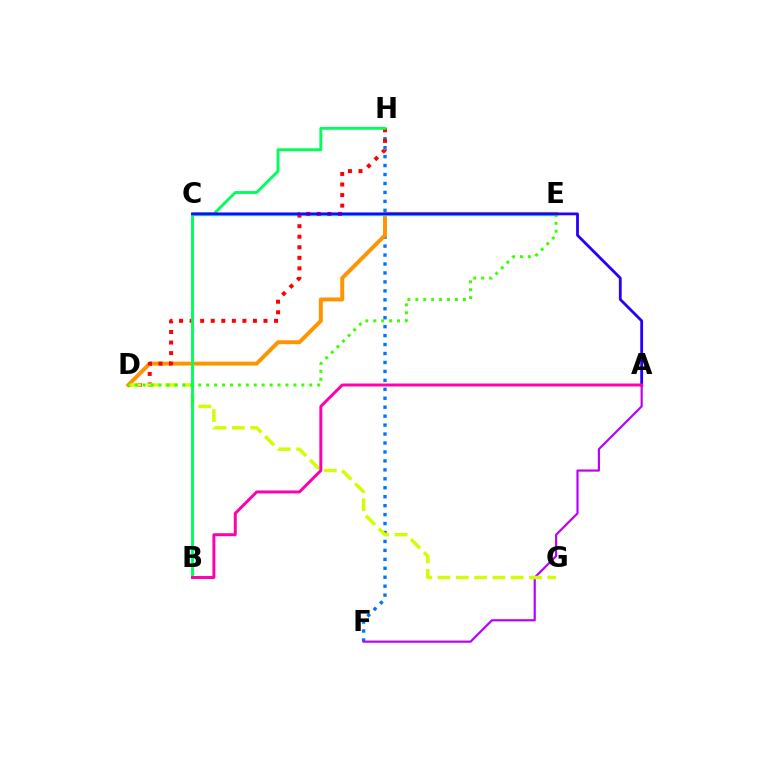{('F', 'H'): [{'color': '#0074ff', 'line_style': 'dotted', 'thickness': 2.43}], ('A', 'F'): [{'color': '#b900ff', 'line_style': 'solid', 'thickness': 1.57}], ('D', 'E'): [{'color': '#ff9400', 'line_style': 'solid', 'thickness': 2.83}, {'color': '#3dff00', 'line_style': 'dotted', 'thickness': 2.16}], ('C', 'E'): [{'color': '#00fff6', 'line_style': 'solid', 'thickness': 2.43}], ('D', 'H'): [{'color': '#ff0000', 'line_style': 'dotted', 'thickness': 2.87}], ('D', 'G'): [{'color': '#d1ff00', 'line_style': 'dashed', 'thickness': 2.49}], ('B', 'H'): [{'color': '#00ff5c', 'line_style': 'solid', 'thickness': 2.08}], ('A', 'C'): [{'color': '#2500ff', 'line_style': 'solid', 'thickness': 2.01}], ('A', 'B'): [{'color': '#ff00ac', 'line_style': 'solid', 'thickness': 2.13}]}